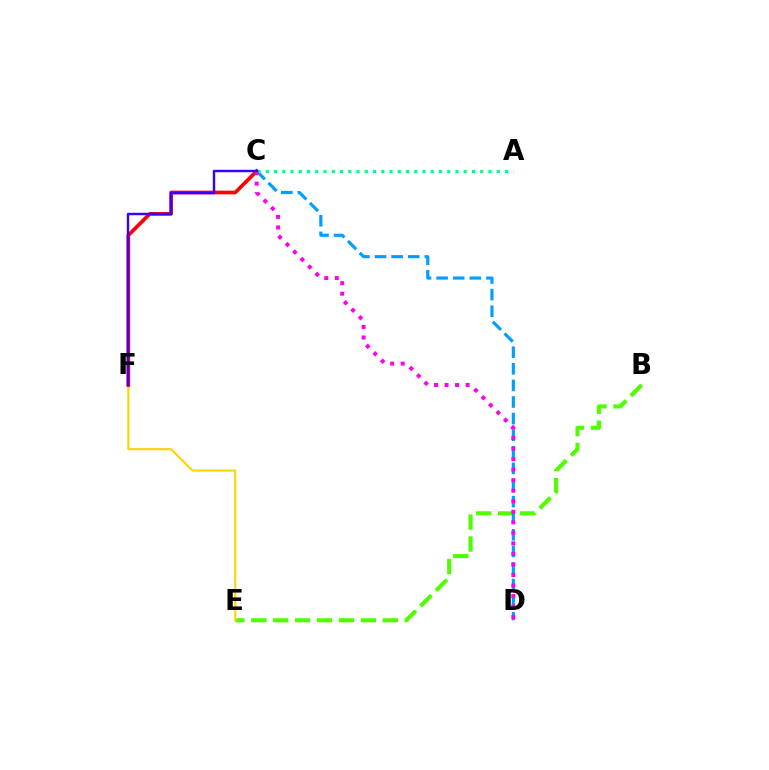{('B', 'E'): [{'color': '#4fff00', 'line_style': 'dashed', 'thickness': 2.98}], ('E', 'F'): [{'color': '#ffd500', 'line_style': 'solid', 'thickness': 1.53}], ('C', 'D'): [{'color': '#009eff', 'line_style': 'dashed', 'thickness': 2.26}, {'color': '#ff00ed', 'line_style': 'dotted', 'thickness': 2.86}], ('C', 'F'): [{'color': '#ff0000', 'line_style': 'solid', 'thickness': 2.66}, {'color': '#3700ff', 'line_style': 'solid', 'thickness': 1.75}], ('A', 'C'): [{'color': '#00ff86', 'line_style': 'dotted', 'thickness': 2.24}]}